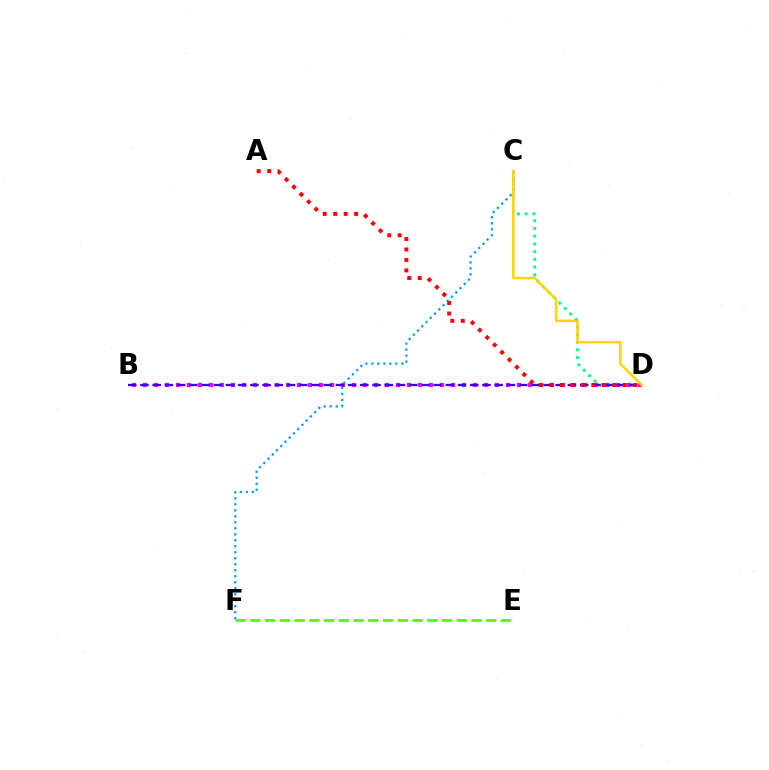{('C', 'D'): [{'color': '#00ff86', 'line_style': 'dotted', 'thickness': 2.1}, {'color': '#ffd500', 'line_style': 'solid', 'thickness': 1.82}], ('B', 'D'): [{'color': '#ff00ed', 'line_style': 'dotted', 'thickness': 2.99}, {'color': '#3700ff', 'line_style': 'dashed', 'thickness': 1.66}], ('E', 'F'): [{'color': '#4fff00', 'line_style': 'dashed', 'thickness': 2.0}], ('C', 'F'): [{'color': '#009eff', 'line_style': 'dotted', 'thickness': 1.63}], ('A', 'D'): [{'color': '#ff0000', 'line_style': 'dotted', 'thickness': 2.85}]}